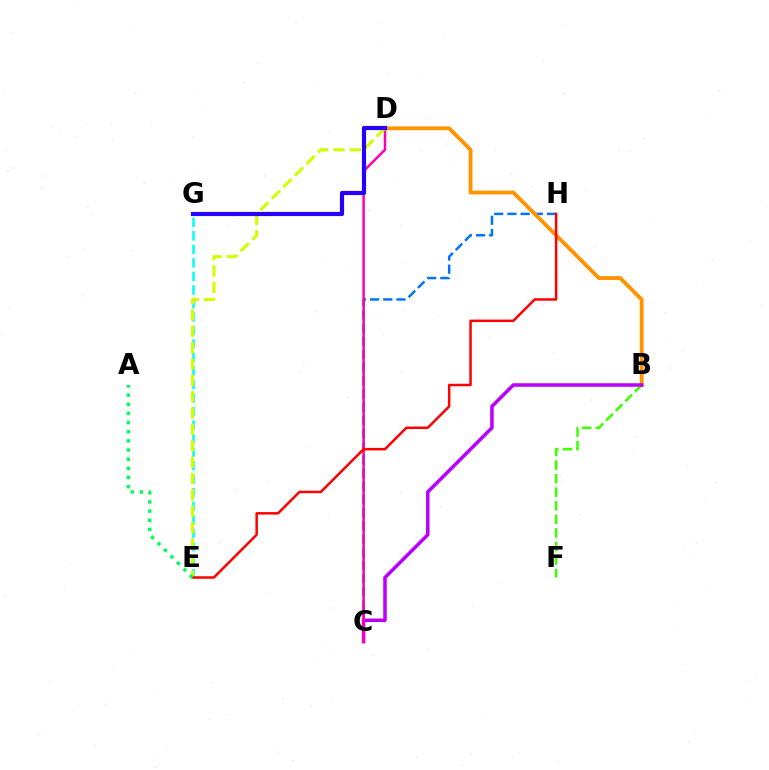{('C', 'H'): [{'color': '#0074ff', 'line_style': 'dashed', 'thickness': 1.79}], ('B', 'F'): [{'color': '#3dff00', 'line_style': 'dashed', 'thickness': 1.84}], ('B', 'D'): [{'color': '#ff9400', 'line_style': 'solid', 'thickness': 2.76}], ('B', 'C'): [{'color': '#b900ff', 'line_style': 'solid', 'thickness': 2.53}], ('E', 'G'): [{'color': '#00fff6', 'line_style': 'dashed', 'thickness': 1.84}], ('C', 'D'): [{'color': '#ff00ac', 'line_style': 'solid', 'thickness': 1.79}], ('D', 'E'): [{'color': '#d1ff00', 'line_style': 'dashed', 'thickness': 2.22}], ('D', 'G'): [{'color': '#2500ff', 'line_style': 'solid', 'thickness': 3.0}], ('E', 'H'): [{'color': '#ff0000', 'line_style': 'solid', 'thickness': 1.8}], ('A', 'E'): [{'color': '#00ff5c', 'line_style': 'dotted', 'thickness': 2.49}]}